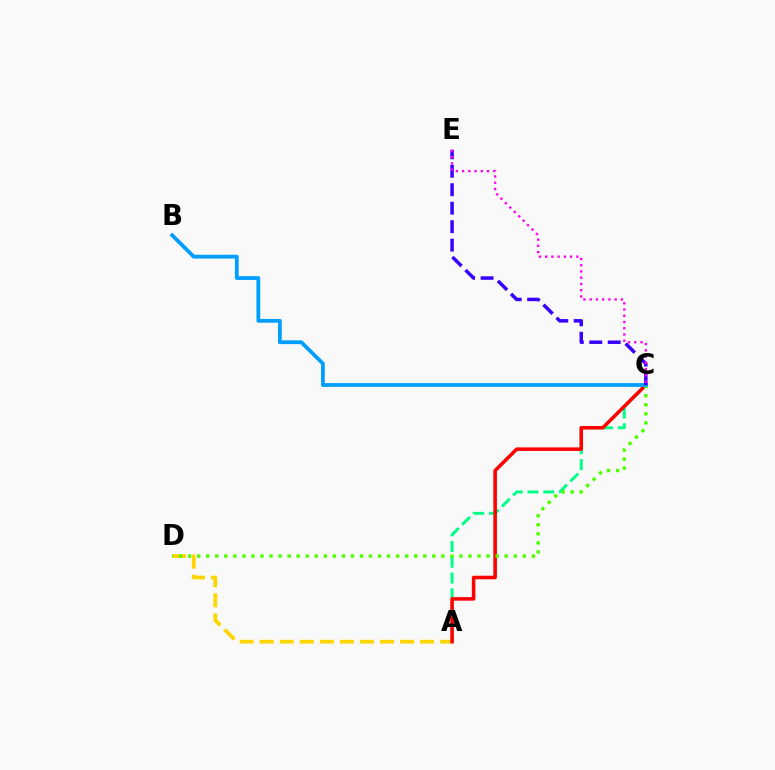{('A', 'C'): [{'color': '#00ff86', 'line_style': 'dashed', 'thickness': 2.14}, {'color': '#ff0000', 'line_style': 'solid', 'thickness': 2.55}], ('A', 'D'): [{'color': '#ffd500', 'line_style': 'dashed', 'thickness': 2.72}], ('C', 'D'): [{'color': '#4fff00', 'line_style': 'dotted', 'thickness': 2.46}], ('B', 'C'): [{'color': '#009eff', 'line_style': 'solid', 'thickness': 2.73}], ('C', 'E'): [{'color': '#3700ff', 'line_style': 'dashed', 'thickness': 2.51}, {'color': '#ff00ed', 'line_style': 'dotted', 'thickness': 1.7}]}